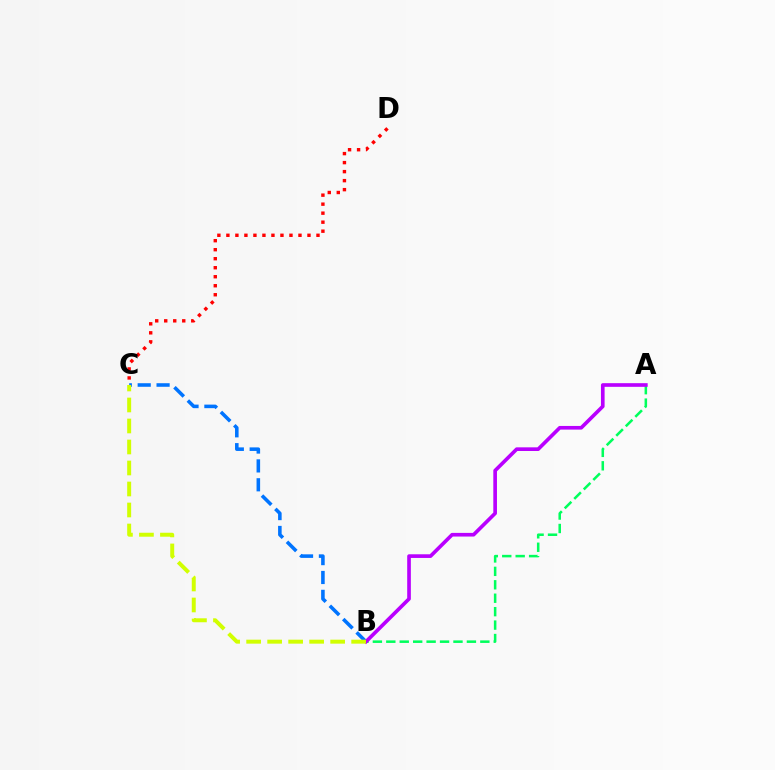{('B', 'C'): [{'color': '#0074ff', 'line_style': 'dashed', 'thickness': 2.56}, {'color': '#d1ff00', 'line_style': 'dashed', 'thickness': 2.85}], ('A', 'B'): [{'color': '#00ff5c', 'line_style': 'dashed', 'thickness': 1.82}, {'color': '#b900ff', 'line_style': 'solid', 'thickness': 2.63}], ('C', 'D'): [{'color': '#ff0000', 'line_style': 'dotted', 'thickness': 2.45}]}